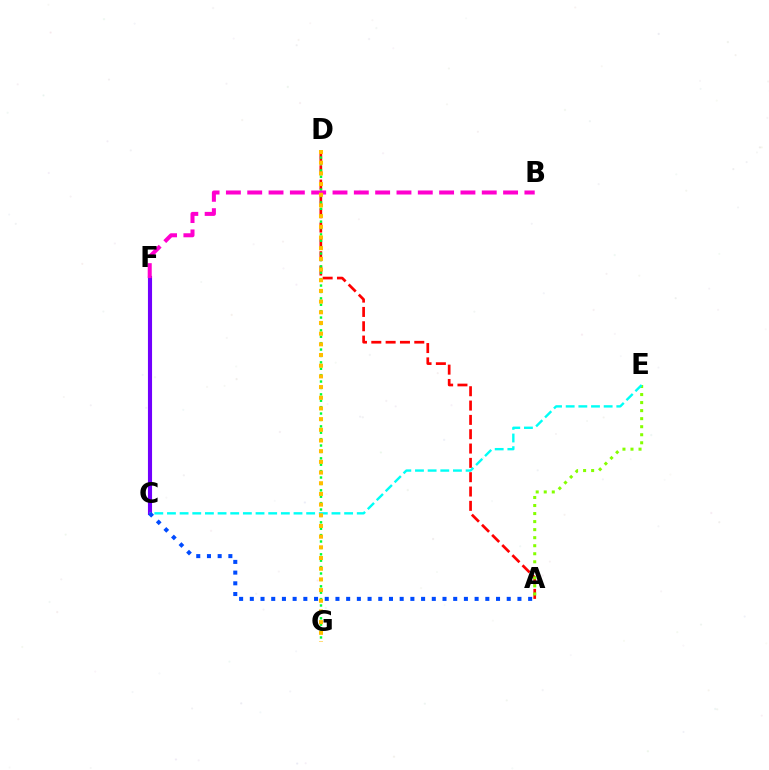{('C', 'F'): [{'color': '#7200ff', 'line_style': 'solid', 'thickness': 2.96}], ('A', 'D'): [{'color': '#ff0000', 'line_style': 'dashed', 'thickness': 1.95}], ('D', 'G'): [{'color': '#00ff39', 'line_style': 'dotted', 'thickness': 1.74}, {'color': '#ffbd00', 'line_style': 'dotted', 'thickness': 2.9}], ('A', 'E'): [{'color': '#84ff00', 'line_style': 'dotted', 'thickness': 2.18}], ('C', 'E'): [{'color': '#00fff6', 'line_style': 'dashed', 'thickness': 1.72}], ('A', 'C'): [{'color': '#004bff', 'line_style': 'dotted', 'thickness': 2.91}], ('B', 'F'): [{'color': '#ff00cf', 'line_style': 'dashed', 'thickness': 2.9}]}